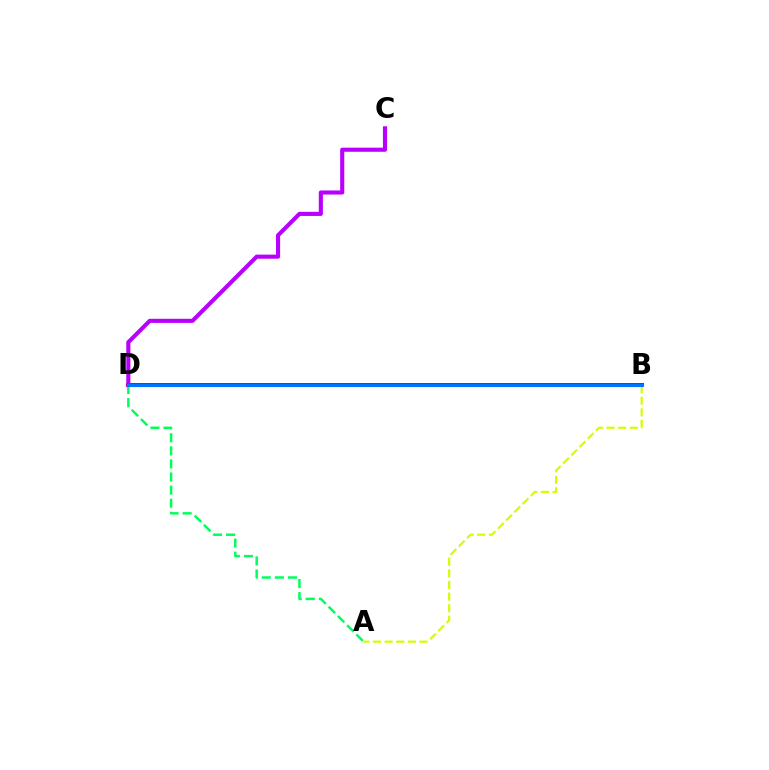{('A', 'D'): [{'color': '#00ff5c', 'line_style': 'dashed', 'thickness': 1.78}], ('B', 'D'): [{'color': '#ff0000', 'line_style': 'solid', 'thickness': 2.88}, {'color': '#0074ff', 'line_style': 'solid', 'thickness': 2.26}], ('A', 'B'): [{'color': '#d1ff00', 'line_style': 'dashed', 'thickness': 1.58}], ('C', 'D'): [{'color': '#b900ff', 'line_style': 'solid', 'thickness': 2.96}]}